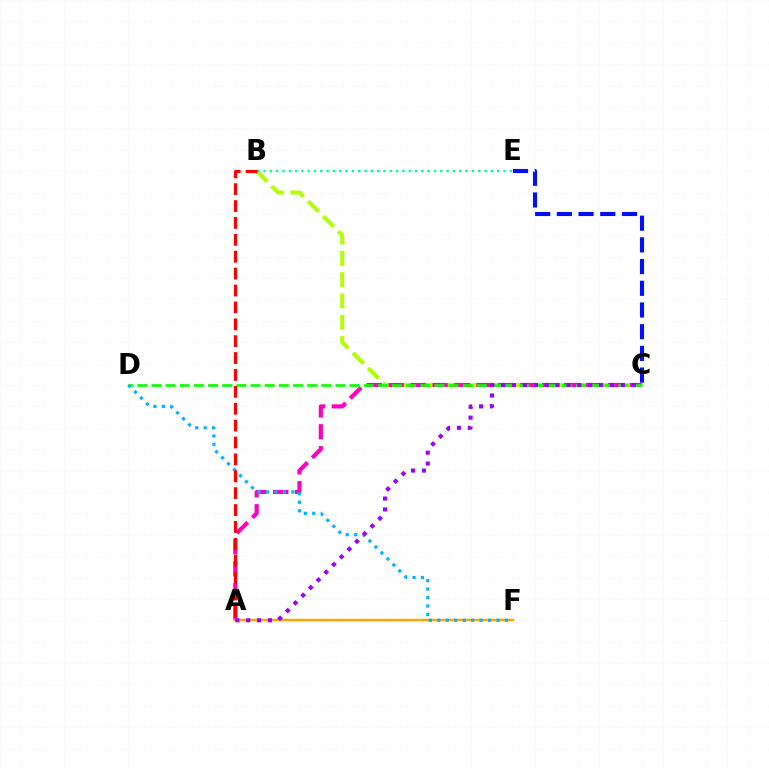{('B', 'C'): [{'color': '#b3ff00', 'line_style': 'dashed', 'thickness': 2.89}], ('A', 'C'): [{'color': '#ff00bd', 'line_style': 'dashed', 'thickness': 2.98}, {'color': '#9b00ff', 'line_style': 'dotted', 'thickness': 2.96}], ('A', 'F'): [{'color': '#ffa500', 'line_style': 'solid', 'thickness': 1.77}], ('C', 'E'): [{'color': '#0010ff', 'line_style': 'dashed', 'thickness': 2.95}], ('C', 'D'): [{'color': '#08ff00', 'line_style': 'dashed', 'thickness': 1.92}], ('B', 'E'): [{'color': '#00ff9d', 'line_style': 'dotted', 'thickness': 1.72}], ('D', 'F'): [{'color': '#00b5ff', 'line_style': 'dotted', 'thickness': 2.3}], ('A', 'B'): [{'color': '#ff0000', 'line_style': 'dashed', 'thickness': 2.29}]}